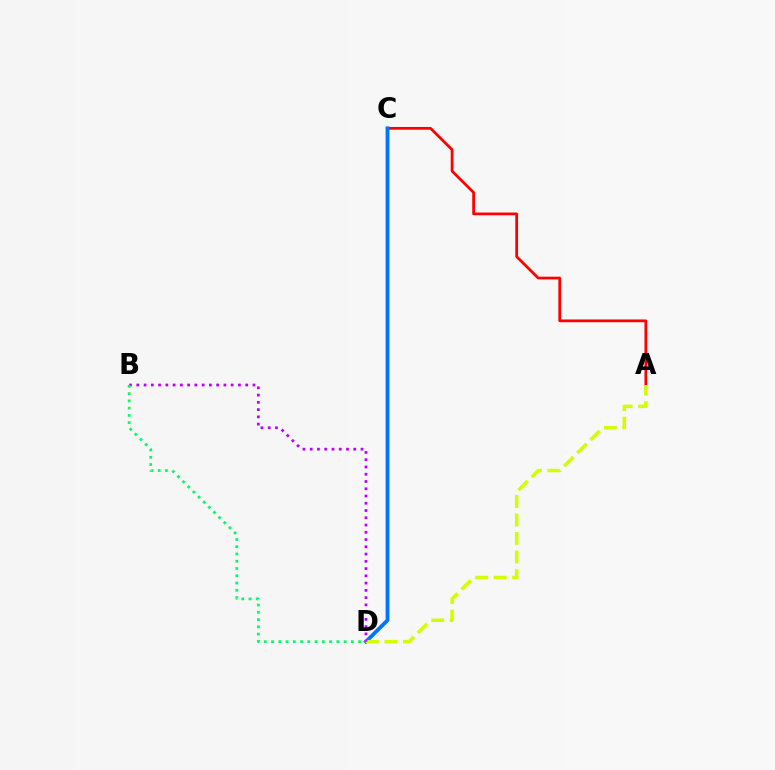{('A', 'C'): [{'color': '#ff0000', 'line_style': 'solid', 'thickness': 1.98}], ('C', 'D'): [{'color': '#0074ff', 'line_style': 'solid', 'thickness': 2.73}], ('A', 'D'): [{'color': '#d1ff00', 'line_style': 'dashed', 'thickness': 2.52}], ('B', 'D'): [{'color': '#b900ff', 'line_style': 'dotted', 'thickness': 1.97}, {'color': '#00ff5c', 'line_style': 'dotted', 'thickness': 1.97}]}